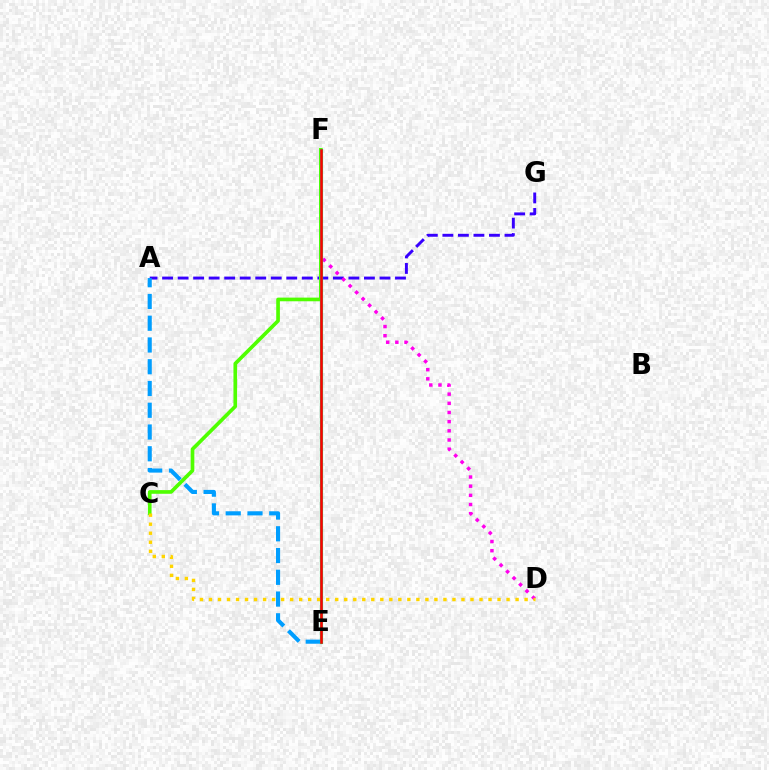{('A', 'G'): [{'color': '#3700ff', 'line_style': 'dashed', 'thickness': 2.11}], ('D', 'F'): [{'color': '#ff00ed', 'line_style': 'dotted', 'thickness': 2.49}], ('C', 'F'): [{'color': '#4fff00', 'line_style': 'solid', 'thickness': 2.64}], ('A', 'E'): [{'color': '#009eff', 'line_style': 'dashed', 'thickness': 2.96}], ('E', 'F'): [{'color': '#00ff86', 'line_style': 'solid', 'thickness': 2.28}, {'color': '#ff0000', 'line_style': 'solid', 'thickness': 1.85}], ('C', 'D'): [{'color': '#ffd500', 'line_style': 'dotted', 'thickness': 2.45}]}